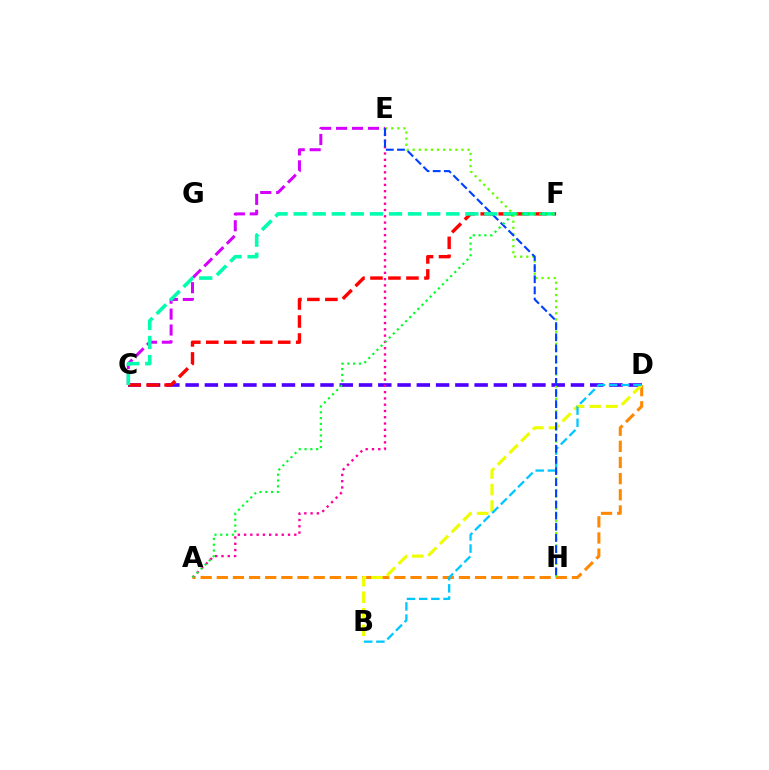{('C', 'D'): [{'color': '#4f00ff', 'line_style': 'dashed', 'thickness': 2.62}], ('A', 'D'): [{'color': '#ff8800', 'line_style': 'dashed', 'thickness': 2.19}], ('C', 'F'): [{'color': '#ff0000', 'line_style': 'dashed', 'thickness': 2.44}, {'color': '#00ffaf', 'line_style': 'dashed', 'thickness': 2.59}], ('B', 'D'): [{'color': '#eeff00', 'line_style': 'dashed', 'thickness': 2.25}, {'color': '#00c7ff', 'line_style': 'dashed', 'thickness': 1.65}], ('E', 'H'): [{'color': '#66ff00', 'line_style': 'dotted', 'thickness': 1.66}, {'color': '#003fff', 'line_style': 'dashed', 'thickness': 1.51}], ('A', 'E'): [{'color': '#ff00a0', 'line_style': 'dotted', 'thickness': 1.71}], ('C', 'E'): [{'color': '#d600ff', 'line_style': 'dashed', 'thickness': 2.16}], ('A', 'F'): [{'color': '#00ff27', 'line_style': 'dotted', 'thickness': 1.57}]}